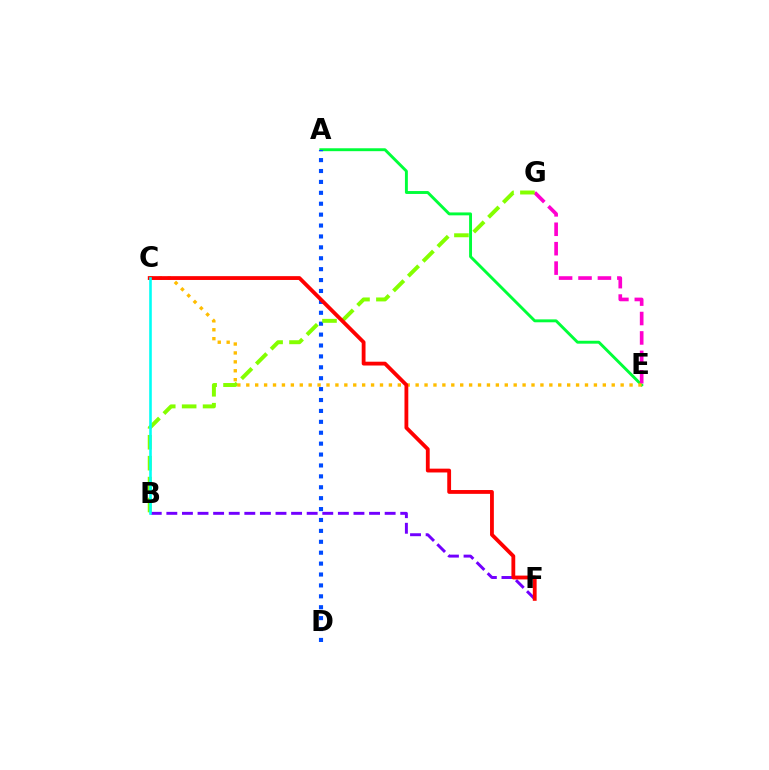{('A', 'E'): [{'color': '#00ff39', 'line_style': 'solid', 'thickness': 2.09}], ('A', 'D'): [{'color': '#004bff', 'line_style': 'dotted', 'thickness': 2.96}], ('E', 'G'): [{'color': '#ff00cf', 'line_style': 'dashed', 'thickness': 2.64}], ('B', 'G'): [{'color': '#84ff00', 'line_style': 'dashed', 'thickness': 2.84}], ('C', 'E'): [{'color': '#ffbd00', 'line_style': 'dotted', 'thickness': 2.42}], ('B', 'F'): [{'color': '#7200ff', 'line_style': 'dashed', 'thickness': 2.12}], ('C', 'F'): [{'color': '#ff0000', 'line_style': 'solid', 'thickness': 2.75}], ('B', 'C'): [{'color': '#00fff6', 'line_style': 'solid', 'thickness': 1.87}]}